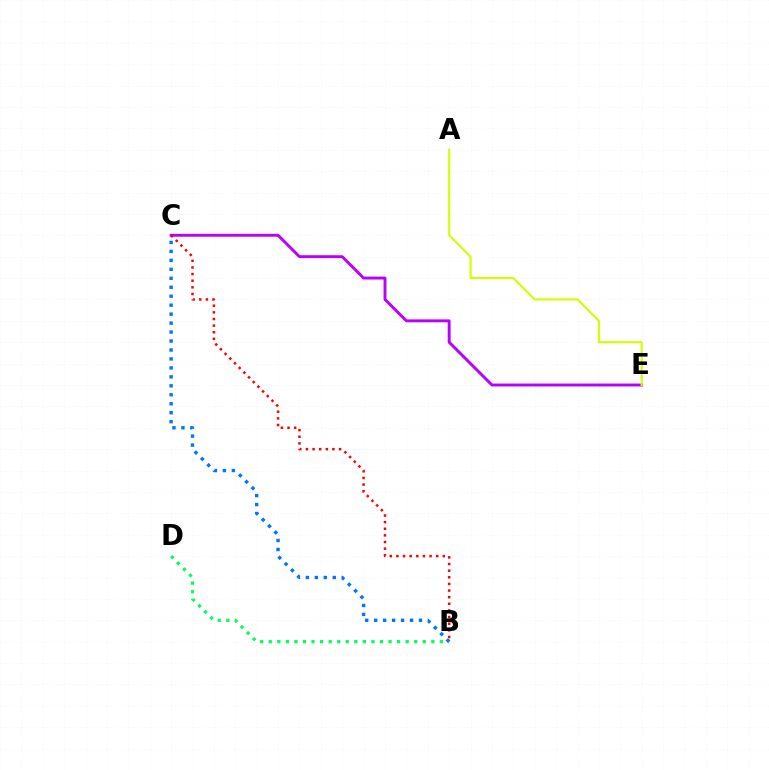{('B', 'D'): [{'color': '#00ff5c', 'line_style': 'dotted', 'thickness': 2.33}], ('C', 'E'): [{'color': '#b900ff', 'line_style': 'solid', 'thickness': 2.1}], ('B', 'C'): [{'color': '#ff0000', 'line_style': 'dotted', 'thickness': 1.8}, {'color': '#0074ff', 'line_style': 'dotted', 'thickness': 2.43}], ('A', 'E'): [{'color': '#d1ff00', 'line_style': 'solid', 'thickness': 1.53}]}